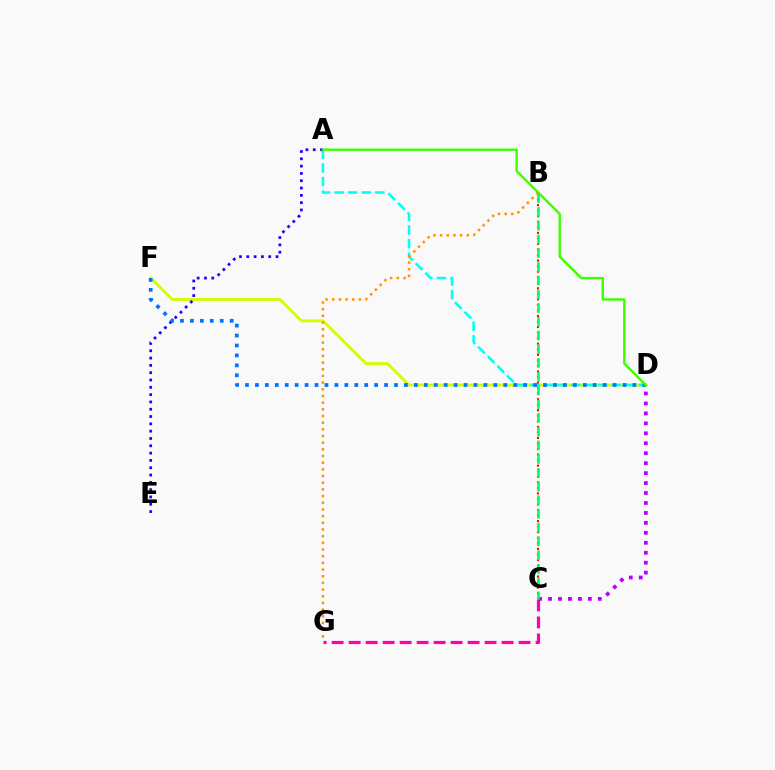{('C', 'G'): [{'color': '#ff00ac', 'line_style': 'dashed', 'thickness': 2.31}], ('C', 'D'): [{'color': '#b900ff', 'line_style': 'dotted', 'thickness': 2.7}], ('D', 'F'): [{'color': '#d1ff00', 'line_style': 'solid', 'thickness': 2.06}, {'color': '#0074ff', 'line_style': 'dotted', 'thickness': 2.7}], ('A', 'D'): [{'color': '#00fff6', 'line_style': 'dashed', 'thickness': 1.84}, {'color': '#3dff00', 'line_style': 'solid', 'thickness': 1.72}], ('B', 'C'): [{'color': '#ff0000', 'line_style': 'dotted', 'thickness': 1.51}, {'color': '#00ff5c', 'line_style': 'dashed', 'thickness': 1.86}], ('A', 'E'): [{'color': '#2500ff', 'line_style': 'dotted', 'thickness': 1.99}], ('B', 'G'): [{'color': '#ff9400', 'line_style': 'dotted', 'thickness': 1.81}]}